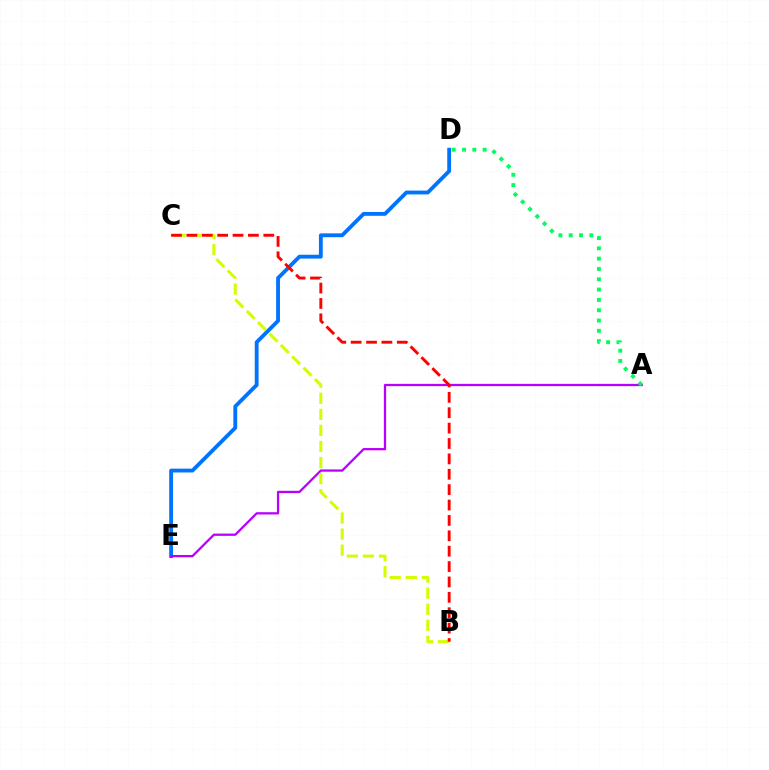{('D', 'E'): [{'color': '#0074ff', 'line_style': 'solid', 'thickness': 2.76}], ('A', 'E'): [{'color': '#b900ff', 'line_style': 'solid', 'thickness': 1.64}], ('B', 'C'): [{'color': '#d1ff00', 'line_style': 'dashed', 'thickness': 2.18}, {'color': '#ff0000', 'line_style': 'dashed', 'thickness': 2.09}], ('A', 'D'): [{'color': '#00ff5c', 'line_style': 'dotted', 'thickness': 2.8}]}